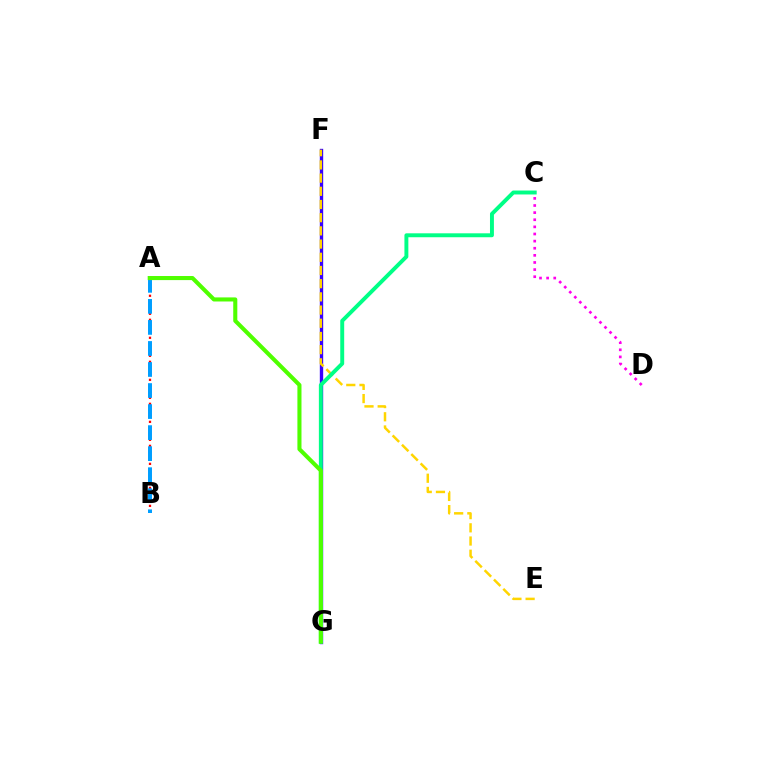{('F', 'G'): [{'color': '#3700ff', 'line_style': 'solid', 'thickness': 2.42}], ('A', 'B'): [{'color': '#ff0000', 'line_style': 'dotted', 'thickness': 1.63}, {'color': '#009eff', 'line_style': 'dashed', 'thickness': 2.86}], ('E', 'F'): [{'color': '#ffd500', 'line_style': 'dashed', 'thickness': 1.79}], ('C', 'G'): [{'color': '#00ff86', 'line_style': 'solid', 'thickness': 2.83}], ('A', 'G'): [{'color': '#4fff00', 'line_style': 'solid', 'thickness': 2.94}], ('C', 'D'): [{'color': '#ff00ed', 'line_style': 'dotted', 'thickness': 1.93}]}